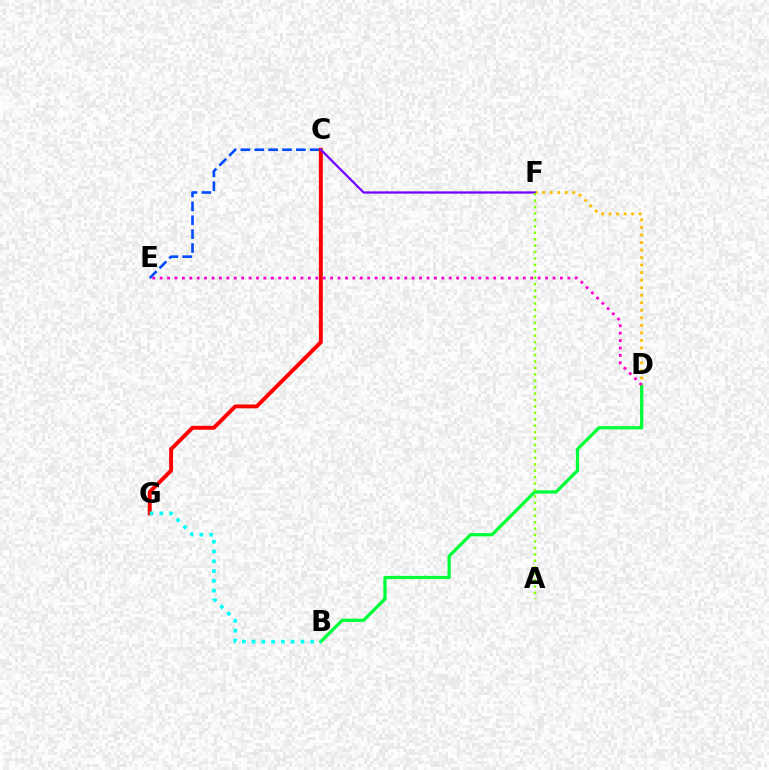{('B', 'D'): [{'color': '#00ff39', 'line_style': 'solid', 'thickness': 2.34}], ('D', 'F'): [{'color': '#ffbd00', 'line_style': 'dotted', 'thickness': 2.05}], ('D', 'E'): [{'color': '#ff00cf', 'line_style': 'dotted', 'thickness': 2.01}], ('C', 'E'): [{'color': '#004bff', 'line_style': 'dashed', 'thickness': 1.88}], ('C', 'G'): [{'color': '#ff0000', 'line_style': 'solid', 'thickness': 2.81}], ('B', 'G'): [{'color': '#00fff6', 'line_style': 'dotted', 'thickness': 2.66}], ('C', 'F'): [{'color': '#7200ff', 'line_style': 'solid', 'thickness': 1.62}], ('A', 'F'): [{'color': '#84ff00', 'line_style': 'dotted', 'thickness': 1.75}]}